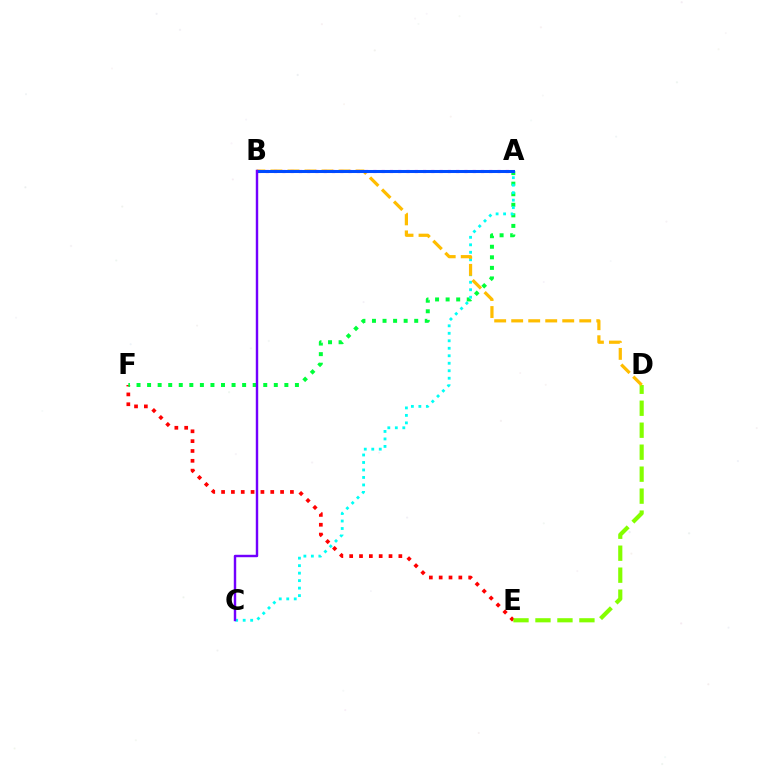{('E', 'F'): [{'color': '#ff0000', 'line_style': 'dotted', 'thickness': 2.67}], ('A', 'F'): [{'color': '#00ff39', 'line_style': 'dotted', 'thickness': 2.87}], ('A', 'C'): [{'color': '#00fff6', 'line_style': 'dotted', 'thickness': 2.03}], ('D', 'E'): [{'color': '#84ff00', 'line_style': 'dashed', 'thickness': 2.99}], ('B', 'D'): [{'color': '#ffbd00', 'line_style': 'dashed', 'thickness': 2.31}], ('A', 'B'): [{'color': '#ff00cf', 'line_style': 'dotted', 'thickness': 2.25}, {'color': '#004bff', 'line_style': 'solid', 'thickness': 2.19}], ('B', 'C'): [{'color': '#7200ff', 'line_style': 'solid', 'thickness': 1.75}]}